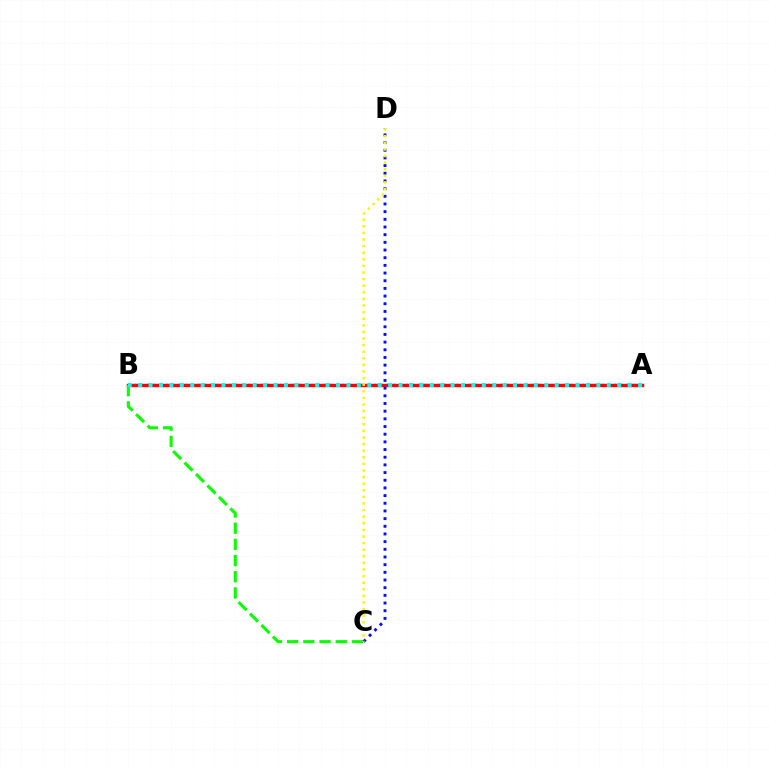{('A', 'B'): [{'color': '#ee00ff', 'line_style': 'dotted', 'thickness': 1.71}, {'color': '#ff0000', 'line_style': 'solid', 'thickness': 2.45}, {'color': '#00fff6', 'line_style': 'dotted', 'thickness': 2.83}], ('B', 'C'): [{'color': '#08ff00', 'line_style': 'dashed', 'thickness': 2.2}], ('C', 'D'): [{'color': '#0010ff', 'line_style': 'dotted', 'thickness': 2.09}, {'color': '#fcf500', 'line_style': 'dotted', 'thickness': 1.79}]}